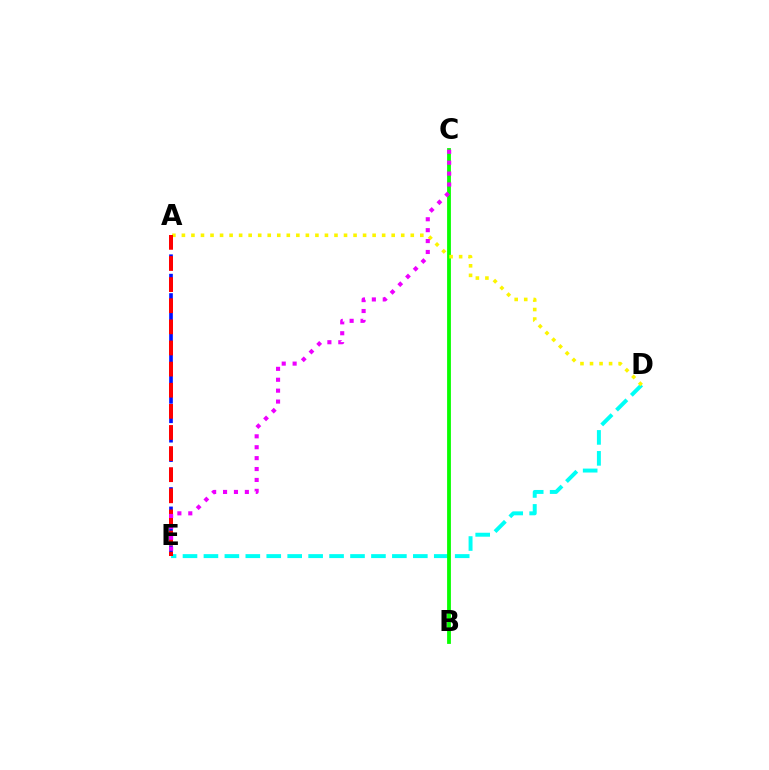{('D', 'E'): [{'color': '#00fff6', 'line_style': 'dashed', 'thickness': 2.84}], ('A', 'E'): [{'color': '#0010ff', 'line_style': 'dashed', 'thickness': 2.64}, {'color': '#ff0000', 'line_style': 'dashed', 'thickness': 2.87}], ('B', 'C'): [{'color': '#08ff00', 'line_style': 'solid', 'thickness': 2.74}], ('A', 'D'): [{'color': '#fcf500', 'line_style': 'dotted', 'thickness': 2.59}], ('C', 'E'): [{'color': '#ee00ff', 'line_style': 'dotted', 'thickness': 2.96}]}